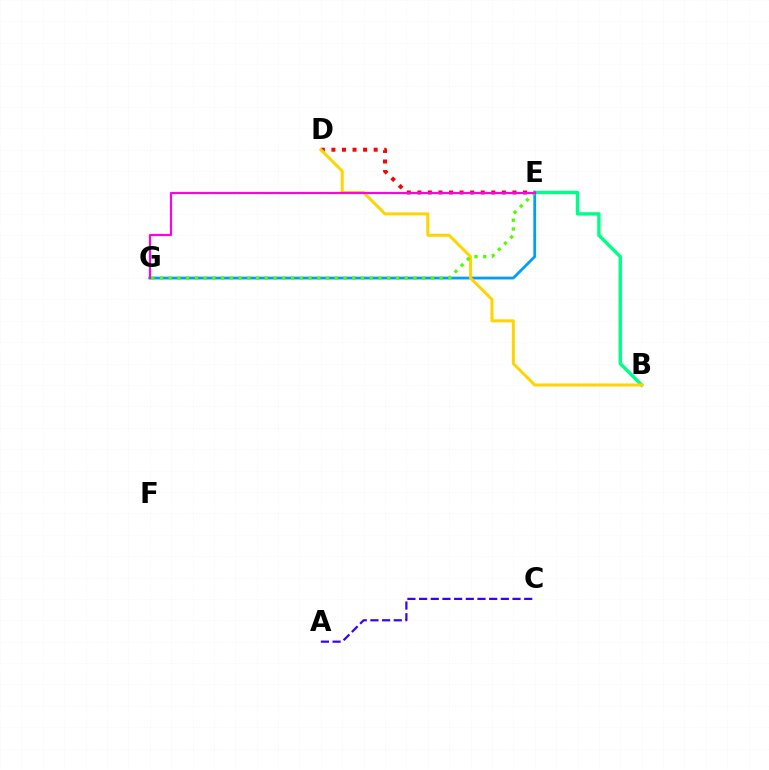{('D', 'E'): [{'color': '#ff0000', 'line_style': 'dotted', 'thickness': 2.87}], ('A', 'C'): [{'color': '#3700ff', 'line_style': 'dashed', 'thickness': 1.59}], ('B', 'E'): [{'color': '#00ff86', 'line_style': 'solid', 'thickness': 2.44}], ('E', 'G'): [{'color': '#009eff', 'line_style': 'solid', 'thickness': 2.01}, {'color': '#4fff00', 'line_style': 'dotted', 'thickness': 2.38}, {'color': '#ff00ed', 'line_style': 'solid', 'thickness': 1.57}], ('B', 'D'): [{'color': '#ffd500', 'line_style': 'solid', 'thickness': 2.17}]}